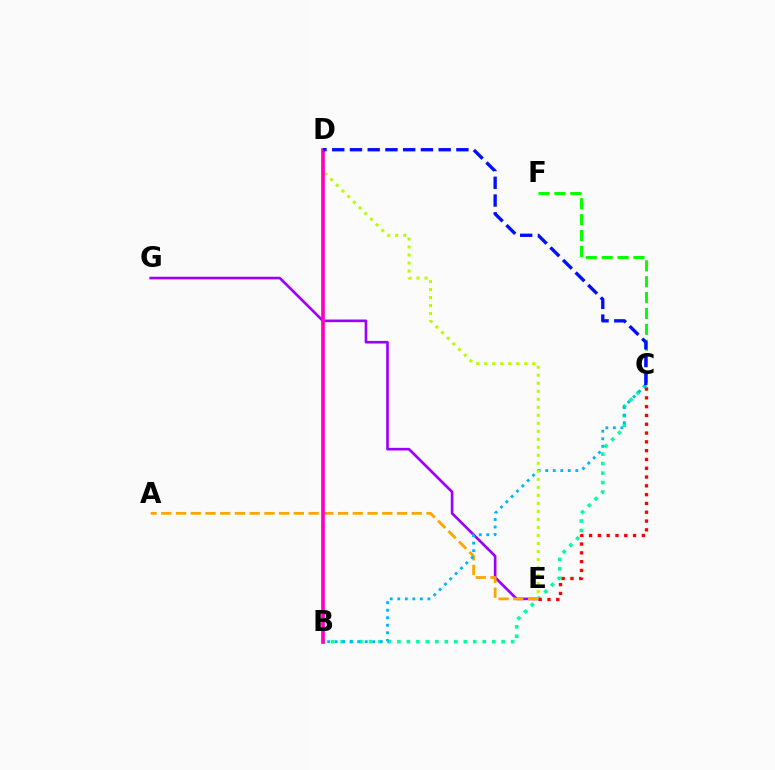{('E', 'G'): [{'color': '#9b00ff', 'line_style': 'solid', 'thickness': 1.9}], ('A', 'E'): [{'color': '#ffa500', 'line_style': 'dashed', 'thickness': 2.0}], ('B', 'C'): [{'color': '#00ff9d', 'line_style': 'dotted', 'thickness': 2.57}, {'color': '#00b5ff', 'line_style': 'dotted', 'thickness': 2.05}], ('D', 'E'): [{'color': '#b3ff00', 'line_style': 'dotted', 'thickness': 2.18}], ('C', 'E'): [{'color': '#ff0000', 'line_style': 'dotted', 'thickness': 2.39}], ('B', 'D'): [{'color': '#ff00bd', 'line_style': 'solid', 'thickness': 2.64}], ('C', 'F'): [{'color': '#08ff00', 'line_style': 'dashed', 'thickness': 2.16}], ('C', 'D'): [{'color': '#0010ff', 'line_style': 'dashed', 'thickness': 2.41}]}